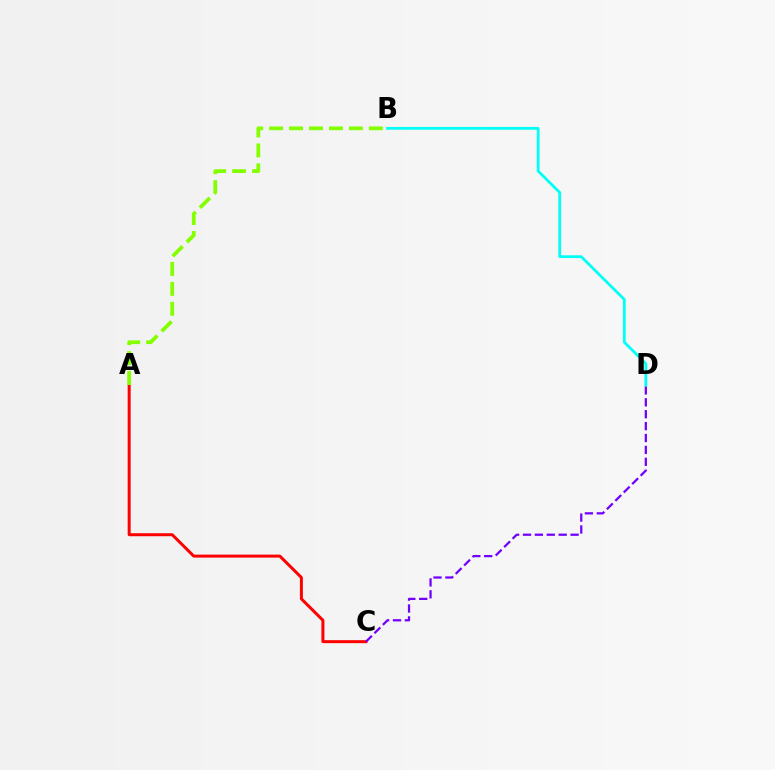{('A', 'C'): [{'color': '#ff0000', 'line_style': 'solid', 'thickness': 2.15}], ('A', 'B'): [{'color': '#84ff00', 'line_style': 'dashed', 'thickness': 2.71}], ('C', 'D'): [{'color': '#7200ff', 'line_style': 'dashed', 'thickness': 1.62}], ('B', 'D'): [{'color': '#00fff6', 'line_style': 'solid', 'thickness': 1.99}]}